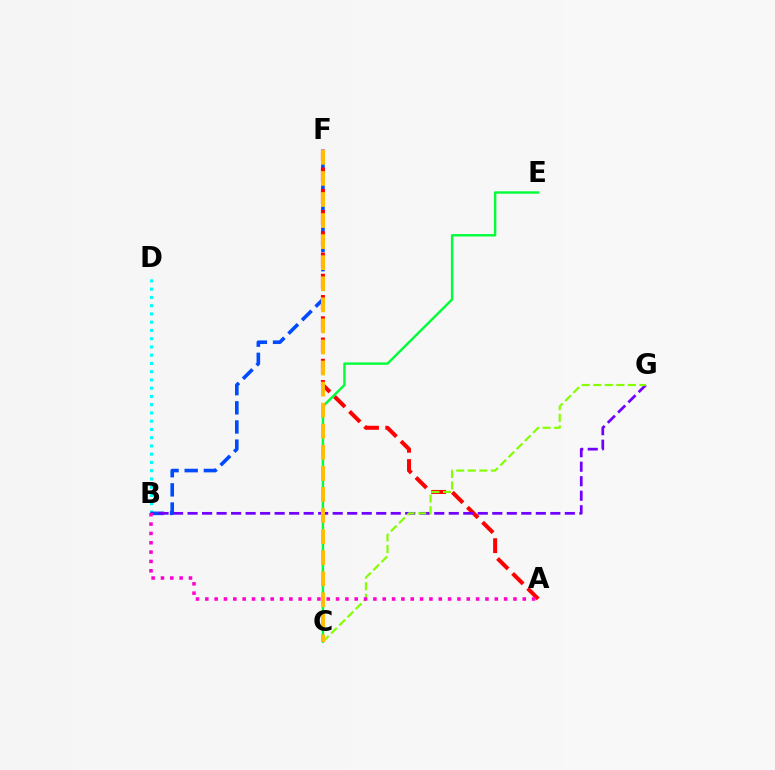{('B', 'D'): [{'color': '#00fff6', 'line_style': 'dotted', 'thickness': 2.24}], ('B', 'F'): [{'color': '#004bff', 'line_style': 'dashed', 'thickness': 2.6}], ('A', 'F'): [{'color': '#ff0000', 'line_style': 'dashed', 'thickness': 2.89}], ('B', 'G'): [{'color': '#7200ff', 'line_style': 'dashed', 'thickness': 1.97}], ('C', 'G'): [{'color': '#84ff00', 'line_style': 'dashed', 'thickness': 1.57}], ('C', 'E'): [{'color': '#00ff39', 'line_style': 'solid', 'thickness': 1.73}], ('C', 'F'): [{'color': '#ffbd00', 'line_style': 'dashed', 'thickness': 2.86}], ('A', 'B'): [{'color': '#ff00cf', 'line_style': 'dotted', 'thickness': 2.54}]}